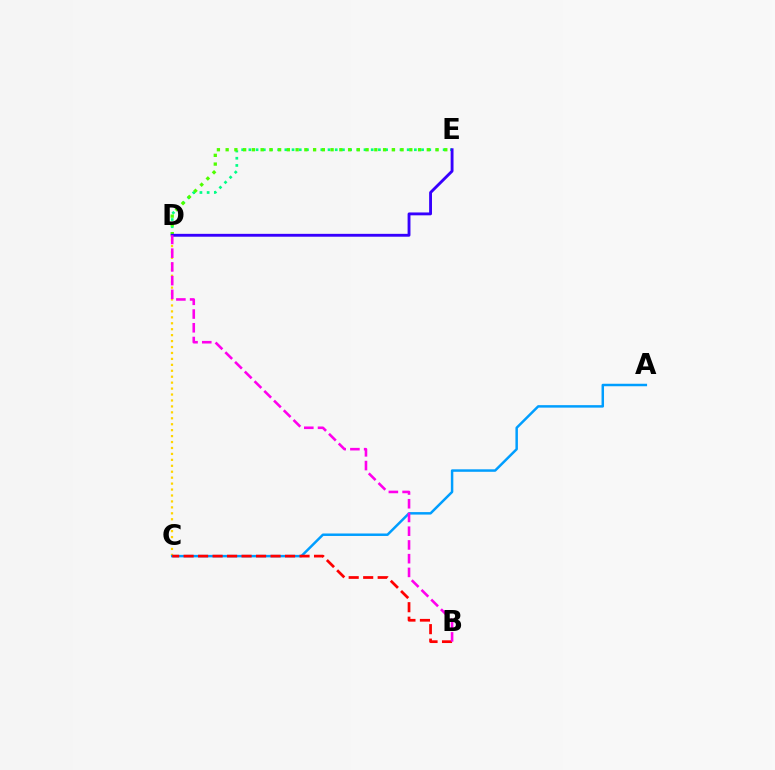{('D', 'E'): [{'color': '#00ff86', 'line_style': 'dotted', 'thickness': 1.96}, {'color': '#4fff00', 'line_style': 'dotted', 'thickness': 2.38}, {'color': '#3700ff', 'line_style': 'solid', 'thickness': 2.06}], ('C', 'D'): [{'color': '#ffd500', 'line_style': 'dotted', 'thickness': 1.61}], ('A', 'C'): [{'color': '#009eff', 'line_style': 'solid', 'thickness': 1.79}], ('B', 'C'): [{'color': '#ff0000', 'line_style': 'dashed', 'thickness': 1.97}], ('B', 'D'): [{'color': '#ff00ed', 'line_style': 'dashed', 'thickness': 1.87}]}